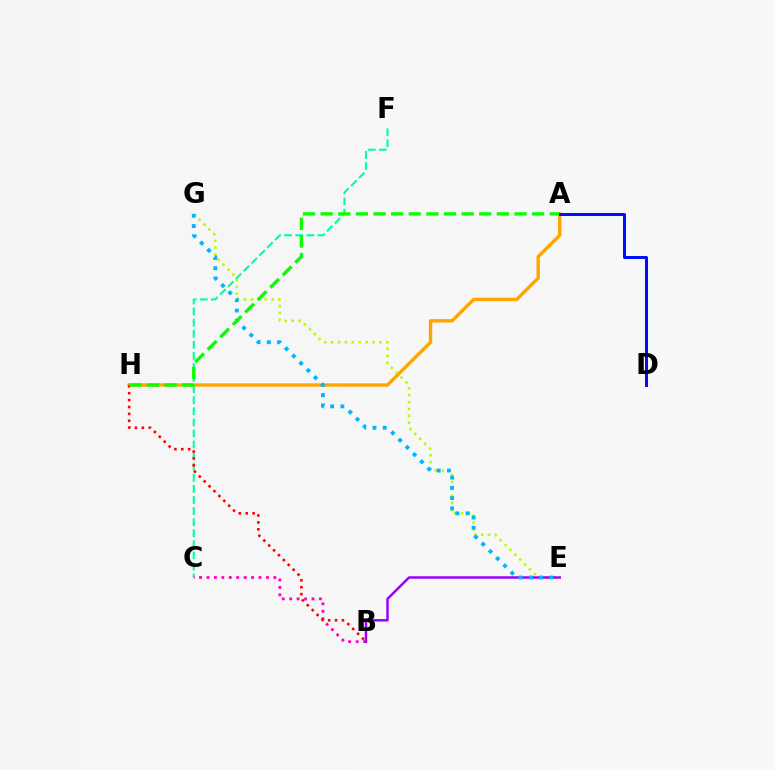{('C', 'F'): [{'color': '#00ff9d', 'line_style': 'dashed', 'thickness': 1.51}], ('B', 'C'): [{'color': '#ff00bd', 'line_style': 'dotted', 'thickness': 2.02}], ('A', 'H'): [{'color': '#ffa500', 'line_style': 'solid', 'thickness': 2.44}, {'color': '#08ff00', 'line_style': 'dashed', 'thickness': 2.39}], ('B', 'H'): [{'color': '#ff0000', 'line_style': 'dotted', 'thickness': 1.87}], ('E', 'G'): [{'color': '#b3ff00', 'line_style': 'dotted', 'thickness': 1.87}, {'color': '#00b5ff', 'line_style': 'dotted', 'thickness': 2.78}], ('B', 'E'): [{'color': '#9b00ff', 'line_style': 'solid', 'thickness': 1.8}], ('A', 'D'): [{'color': '#0010ff', 'line_style': 'solid', 'thickness': 2.16}]}